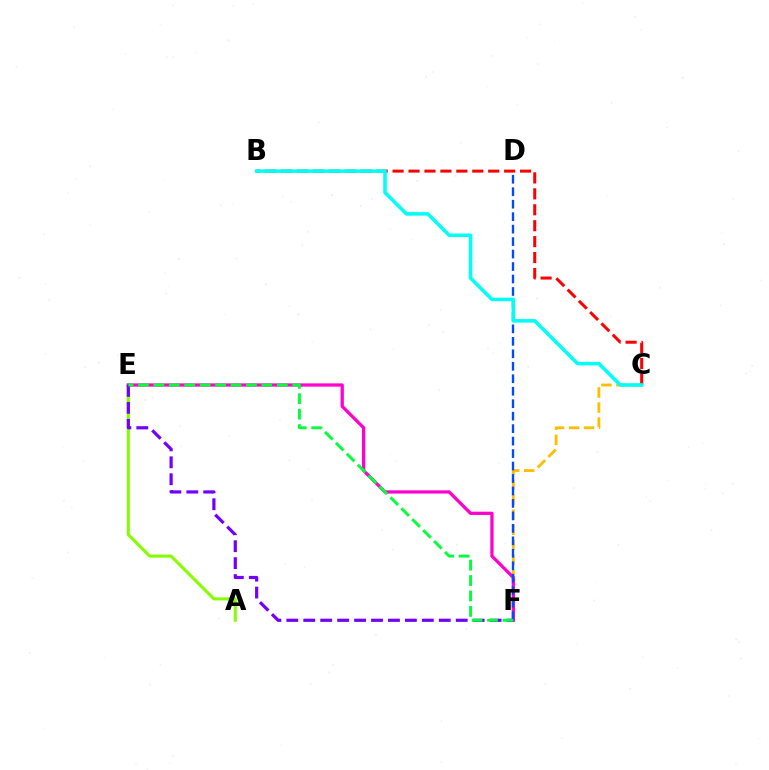{('C', 'F'): [{'color': '#ffbd00', 'line_style': 'dashed', 'thickness': 2.04}], ('A', 'E'): [{'color': '#84ff00', 'line_style': 'solid', 'thickness': 2.21}], ('E', 'F'): [{'color': '#ff00cf', 'line_style': 'solid', 'thickness': 2.35}, {'color': '#7200ff', 'line_style': 'dashed', 'thickness': 2.3}, {'color': '#00ff39', 'line_style': 'dashed', 'thickness': 2.1}], ('D', 'F'): [{'color': '#004bff', 'line_style': 'dashed', 'thickness': 1.69}], ('B', 'C'): [{'color': '#ff0000', 'line_style': 'dashed', 'thickness': 2.16}, {'color': '#00fff6', 'line_style': 'solid', 'thickness': 2.55}]}